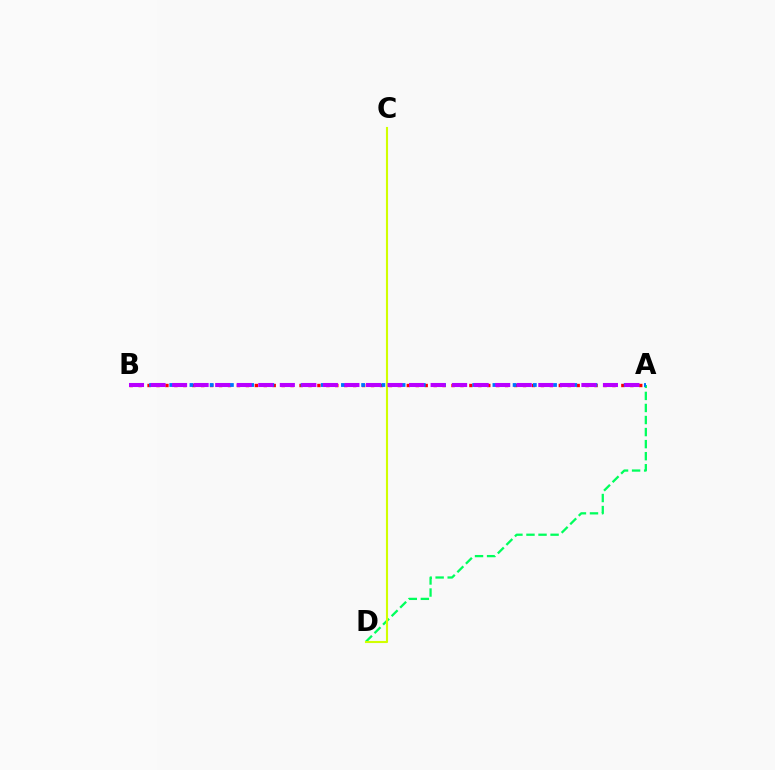{('A', 'D'): [{'color': '#00ff5c', 'line_style': 'dashed', 'thickness': 1.64}], ('A', 'B'): [{'color': '#ff0000', 'line_style': 'dotted', 'thickness': 2.43}, {'color': '#0074ff', 'line_style': 'dotted', 'thickness': 2.74}, {'color': '#b900ff', 'line_style': 'dashed', 'thickness': 2.93}], ('C', 'D'): [{'color': '#d1ff00', 'line_style': 'solid', 'thickness': 1.52}]}